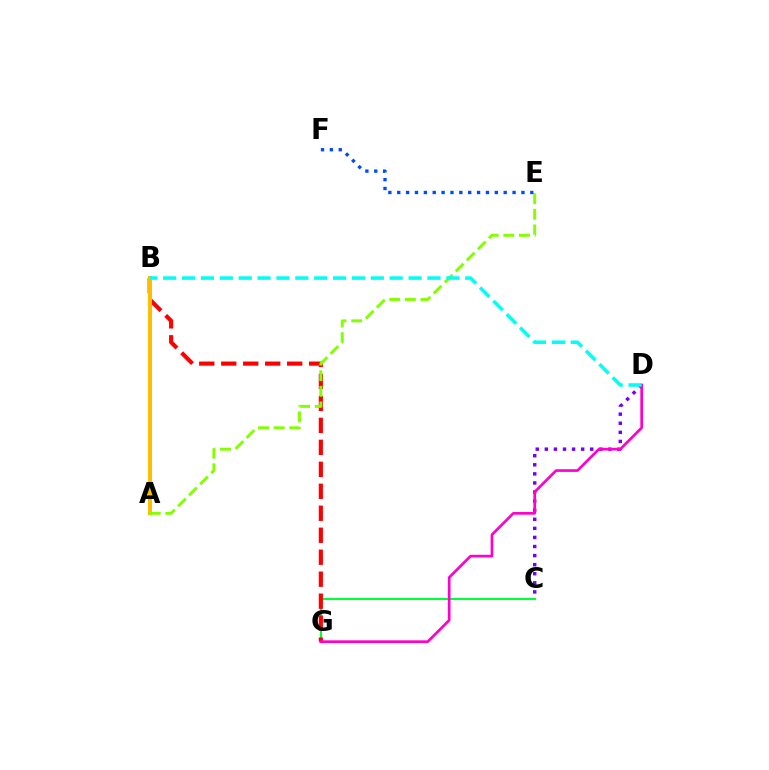{('C', 'G'): [{'color': '#00ff39', 'line_style': 'solid', 'thickness': 1.5}], ('C', 'D'): [{'color': '#7200ff', 'line_style': 'dotted', 'thickness': 2.47}], ('B', 'G'): [{'color': '#ff0000', 'line_style': 'dashed', 'thickness': 2.99}], ('A', 'B'): [{'color': '#ffbd00', 'line_style': 'solid', 'thickness': 2.89}], ('D', 'G'): [{'color': '#ff00cf', 'line_style': 'solid', 'thickness': 1.93}], ('A', 'E'): [{'color': '#84ff00', 'line_style': 'dashed', 'thickness': 2.12}], ('B', 'D'): [{'color': '#00fff6', 'line_style': 'dashed', 'thickness': 2.56}], ('E', 'F'): [{'color': '#004bff', 'line_style': 'dotted', 'thickness': 2.41}]}